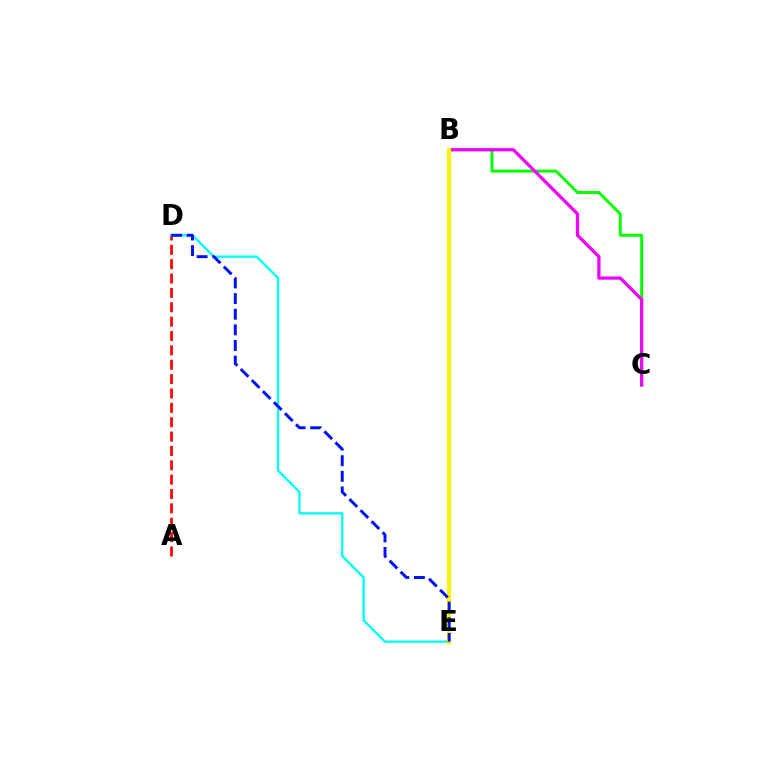{('B', 'C'): [{'color': '#08ff00', 'line_style': 'solid', 'thickness': 2.15}, {'color': '#ee00ff', 'line_style': 'solid', 'thickness': 2.33}], ('A', 'D'): [{'color': '#ff0000', 'line_style': 'dashed', 'thickness': 1.95}], ('D', 'E'): [{'color': '#00fff6', 'line_style': 'solid', 'thickness': 1.69}, {'color': '#0010ff', 'line_style': 'dashed', 'thickness': 2.12}], ('B', 'E'): [{'color': '#fcf500', 'line_style': 'solid', 'thickness': 2.95}]}